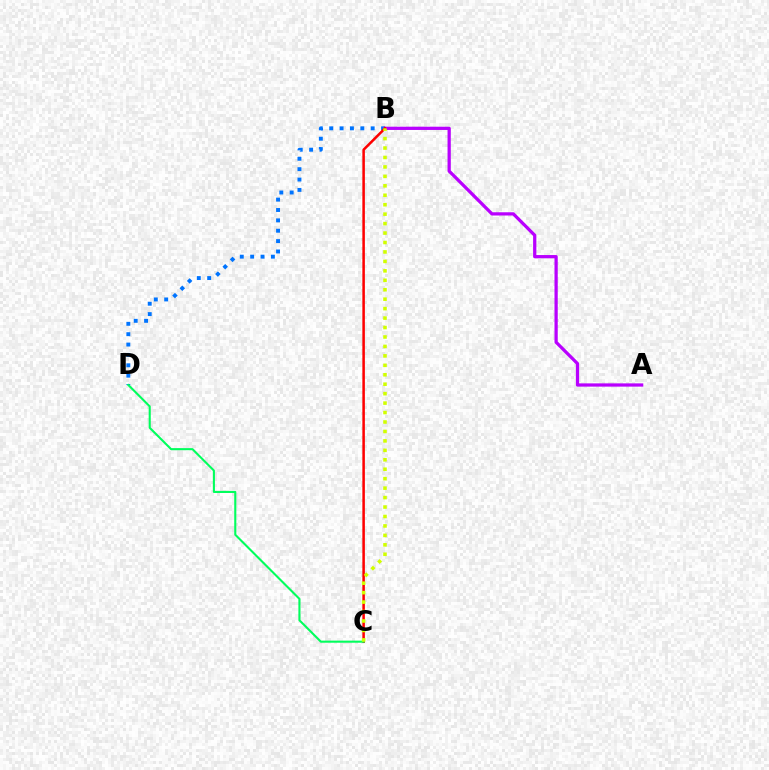{('B', 'D'): [{'color': '#0074ff', 'line_style': 'dotted', 'thickness': 2.82}], ('A', 'B'): [{'color': '#b900ff', 'line_style': 'solid', 'thickness': 2.34}], ('B', 'C'): [{'color': '#ff0000', 'line_style': 'solid', 'thickness': 1.82}, {'color': '#d1ff00', 'line_style': 'dotted', 'thickness': 2.57}], ('C', 'D'): [{'color': '#00ff5c', 'line_style': 'solid', 'thickness': 1.51}]}